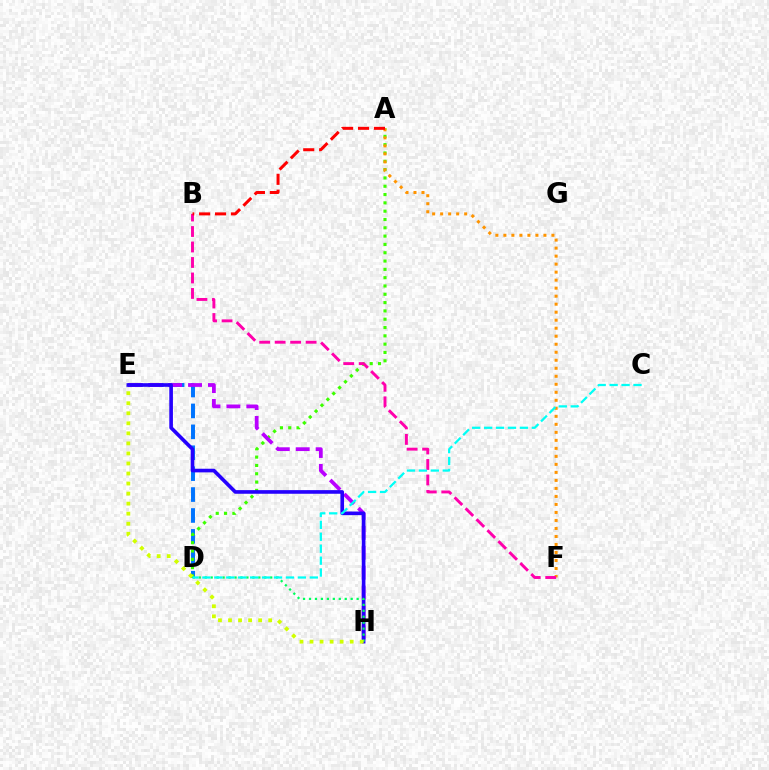{('D', 'E'): [{'color': '#0074ff', 'line_style': 'dashed', 'thickness': 2.84}], ('A', 'D'): [{'color': '#3dff00', 'line_style': 'dotted', 'thickness': 2.26}], ('A', 'F'): [{'color': '#ff9400', 'line_style': 'dotted', 'thickness': 2.18}], ('B', 'F'): [{'color': '#ff00ac', 'line_style': 'dashed', 'thickness': 2.1}], ('A', 'B'): [{'color': '#ff0000', 'line_style': 'dashed', 'thickness': 2.16}], ('E', 'H'): [{'color': '#b900ff', 'line_style': 'dashed', 'thickness': 2.71}, {'color': '#2500ff', 'line_style': 'solid', 'thickness': 2.62}, {'color': '#d1ff00', 'line_style': 'dotted', 'thickness': 2.73}], ('D', 'H'): [{'color': '#00ff5c', 'line_style': 'dotted', 'thickness': 1.62}], ('C', 'D'): [{'color': '#00fff6', 'line_style': 'dashed', 'thickness': 1.62}]}